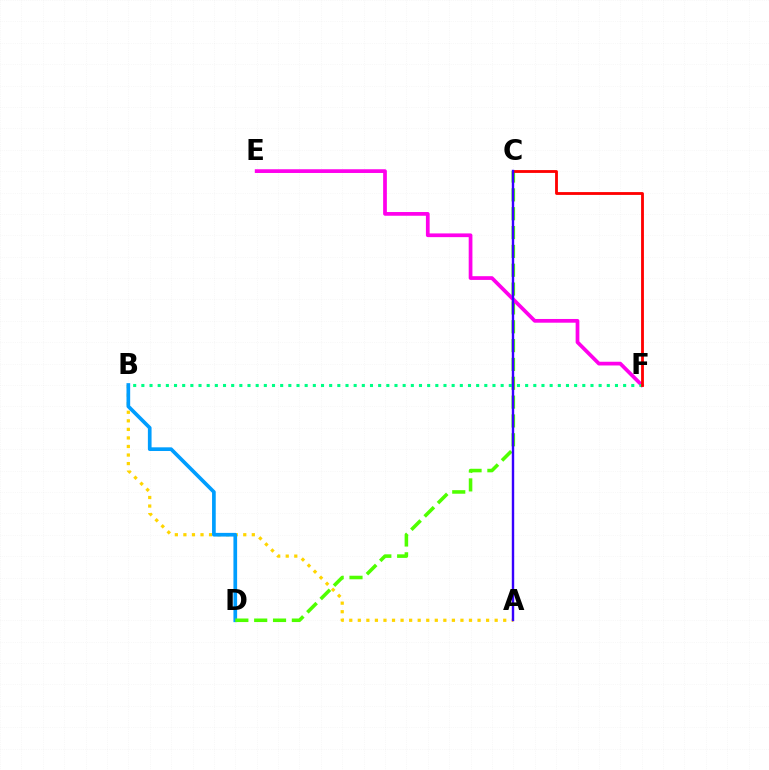{('A', 'B'): [{'color': '#ffd500', 'line_style': 'dotted', 'thickness': 2.32}], ('B', 'D'): [{'color': '#009eff', 'line_style': 'solid', 'thickness': 2.65}], ('C', 'D'): [{'color': '#4fff00', 'line_style': 'dashed', 'thickness': 2.56}], ('E', 'F'): [{'color': '#ff00ed', 'line_style': 'solid', 'thickness': 2.68}], ('B', 'F'): [{'color': '#00ff86', 'line_style': 'dotted', 'thickness': 2.22}], ('C', 'F'): [{'color': '#ff0000', 'line_style': 'solid', 'thickness': 2.04}], ('A', 'C'): [{'color': '#3700ff', 'line_style': 'solid', 'thickness': 1.73}]}